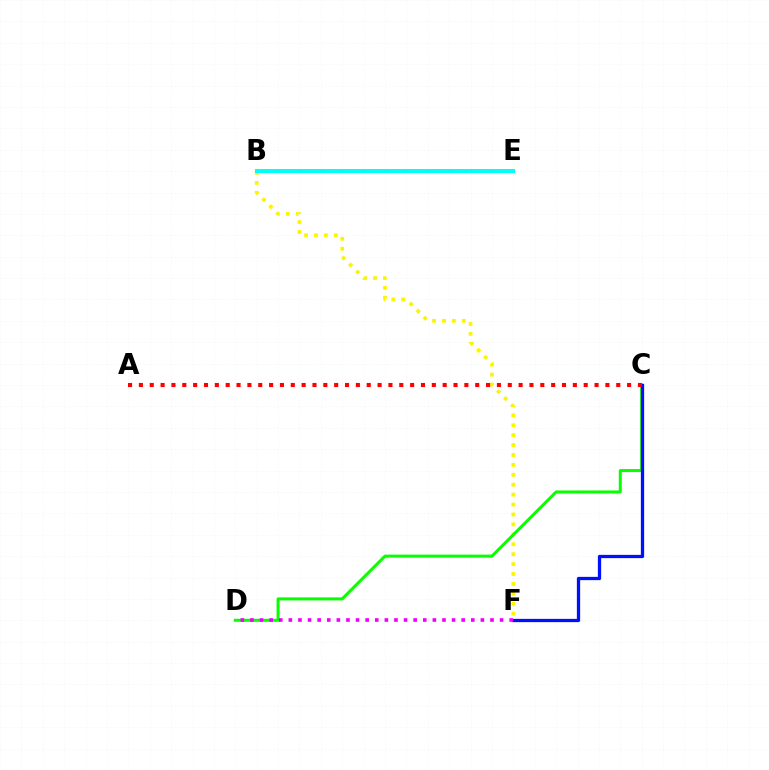{('B', 'F'): [{'color': '#fcf500', 'line_style': 'dotted', 'thickness': 2.69}], ('C', 'D'): [{'color': '#08ff00', 'line_style': 'solid', 'thickness': 2.17}], ('C', 'F'): [{'color': '#0010ff', 'line_style': 'solid', 'thickness': 2.35}], ('D', 'F'): [{'color': '#ee00ff', 'line_style': 'dotted', 'thickness': 2.61}], ('B', 'E'): [{'color': '#00fff6', 'line_style': 'solid', 'thickness': 2.89}], ('A', 'C'): [{'color': '#ff0000', 'line_style': 'dotted', 'thickness': 2.95}]}